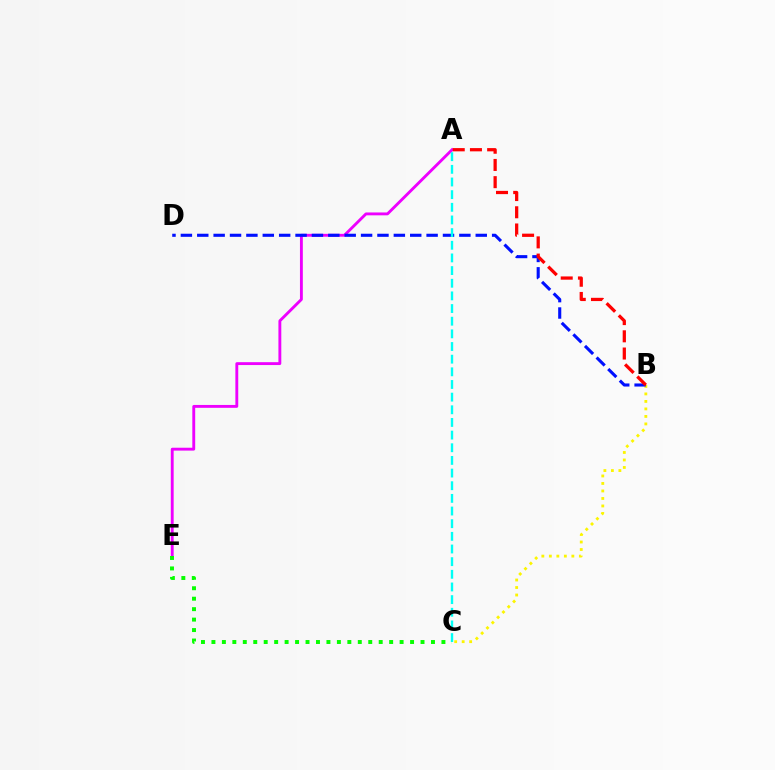{('B', 'C'): [{'color': '#fcf500', 'line_style': 'dotted', 'thickness': 2.04}], ('A', 'E'): [{'color': '#ee00ff', 'line_style': 'solid', 'thickness': 2.07}], ('B', 'D'): [{'color': '#0010ff', 'line_style': 'dashed', 'thickness': 2.23}], ('A', 'B'): [{'color': '#ff0000', 'line_style': 'dashed', 'thickness': 2.34}], ('A', 'C'): [{'color': '#00fff6', 'line_style': 'dashed', 'thickness': 1.72}], ('C', 'E'): [{'color': '#08ff00', 'line_style': 'dotted', 'thickness': 2.84}]}